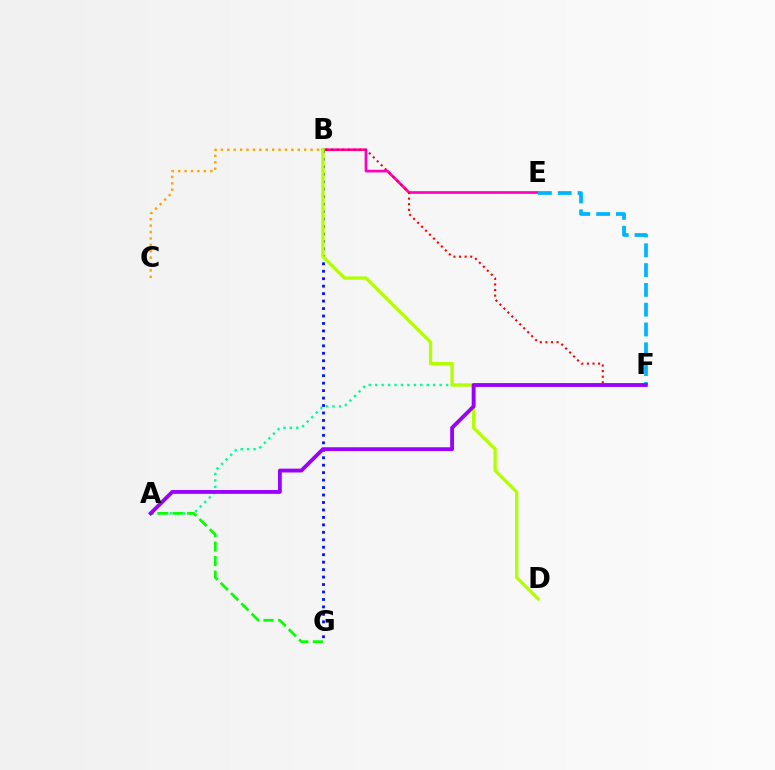{('B', 'E'): [{'color': '#ff00bd', 'line_style': 'solid', 'thickness': 1.93}], ('A', 'F'): [{'color': '#00ff9d', 'line_style': 'dotted', 'thickness': 1.75}, {'color': '#9b00ff', 'line_style': 'solid', 'thickness': 2.76}], ('B', 'C'): [{'color': '#ffa500', 'line_style': 'dotted', 'thickness': 1.74}], ('B', 'F'): [{'color': '#ff0000', 'line_style': 'dotted', 'thickness': 1.52}], ('A', 'G'): [{'color': '#08ff00', 'line_style': 'dashed', 'thickness': 1.98}], ('B', 'G'): [{'color': '#0010ff', 'line_style': 'dotted', 'thickness': 2.03}], ('E', 'F'): [{'color': '#00b5ff', 'line_style': 'dashed', 'thickness': 2.69}], ('B', 'D'): [{'color': '#b3ff00', 'line_style': 'solid', 'thickness': 2.38}]}